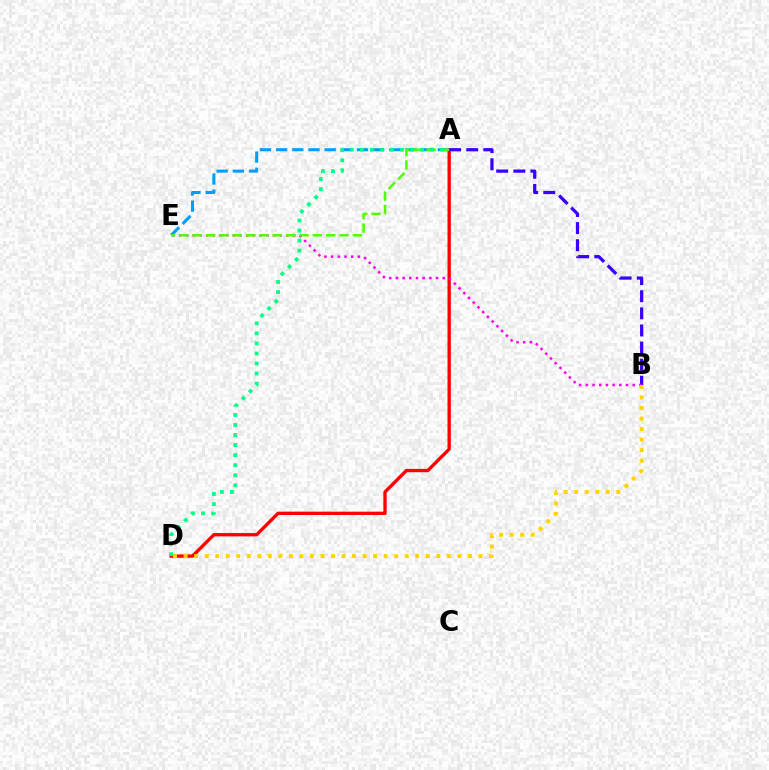{('A', 'D'): [{'color': '#ff0000', 'line_style': 'solid', 'thickness': 2.39}, {'color': '#00ff86', 'line_style': 'dotted', 'thickness': 2.73}], ('A', 'B'): [{'color': '#3700ff', 'line_style': 'dashed', 'thickness': 2.32}], ('B', 'E'): [{'color': '#ff00ed', 'line_style': 'dotted', 'thickness': 1.82}], ('A', 'E'): [{'color': '#009eff', 'line_style': 'dashed', 'thickness': 2.2}, {'color': '#4fff00', 'line_style': 'dashed', 'thickness': 1.81}], ('B', 'D'): [{'color': '#ffd500', 'line_style': 'dotted', 'thickness': 2.86}]}